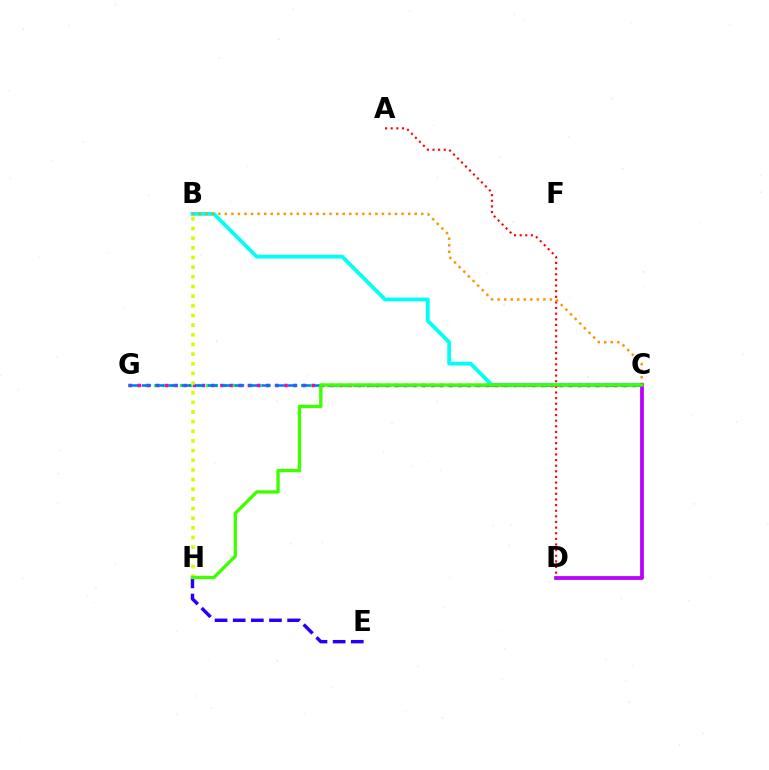{('E', 'H'): [{'color': '#2500ff', 'line_style': 'dashed', 'thickness': 2.46}], ('B', 'C'): [{'color': '#00fff6', 'line_style': 'solid', 'thickness': 2.74}, {'color': '#ff9400', 'line_style': 'dotted', 'thickness': 1.78}], ('C', 'G'): [{'color': '#00ff5c', 'line_style': 'dotted', 'thickness': 2.35}, {'color': '#ff00ac', 'line_style': 'dotted', 'thickness': 2.49}, {'color': '#0074ff', 'line_style': 'dashed', 'thickness': 1.81}], ('A', 'D'): [{'color': '#ff0000', 'line_style': 'dotted', 'thickness': 1.53}], ('B', 'H'): [{'color': '#d1ff00', 'line_style': 'dotted', 'thickness': 2.62}], ('C', 'D'): [{'color': '#b900ff', 'line_style': 'solid', 'thickness': 2.71}], ('C', 'H'): [{'color': '#3dff00', 'line_style': 'solid', 'thickness': 2.41}]}